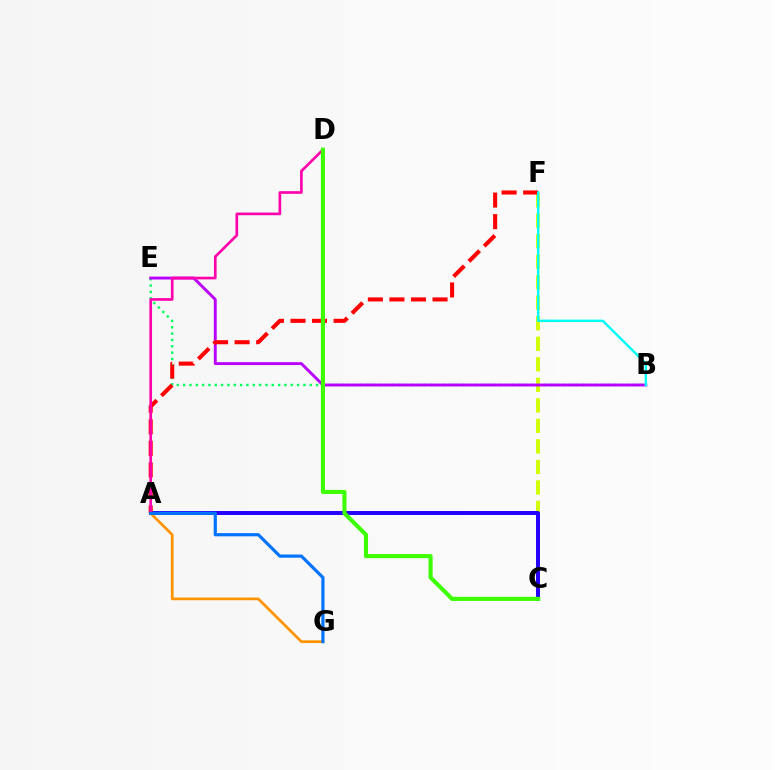{('C', 'F'): [{'color': '#d1ff00', 'line_style': 'dashed', 'thickness': 2.79}], ('B', 'E'): [{'color': '#00ff5c', 'line_style': 'dotted', 'thickness': 1.72}, {'color': '#b900ff', 'line_style': 'solid', 'thickness': 2.08}], ('A', 'C'): [{'color': '#2500ff', 'line_style': 'solid', 'thickness': 2.87}], ('A', 'F'): [{'color': '#ff0000', 'line_style': 'dashed', 'thickness': 2.93}], ('A', 'D'): [{'color': '#ff00ac', 'line_style': 'solid', 'thickness': 1.92}], ('C', 'D'): [{'color': '#3dff00', 'line_style': 'solid', 'thickness': 2.95}], ('B', 'F'): [{'color': '#00fff6', 'line_style': 'solid', 'thickness': 1.76}], ('A', 'G'): [{'color': '#ff9400', 'line_style': 'solid', 'thickness': 1.94}, {'color': '#0074ff', 'line_style': 'solid', 'thickness': 2.29}]}